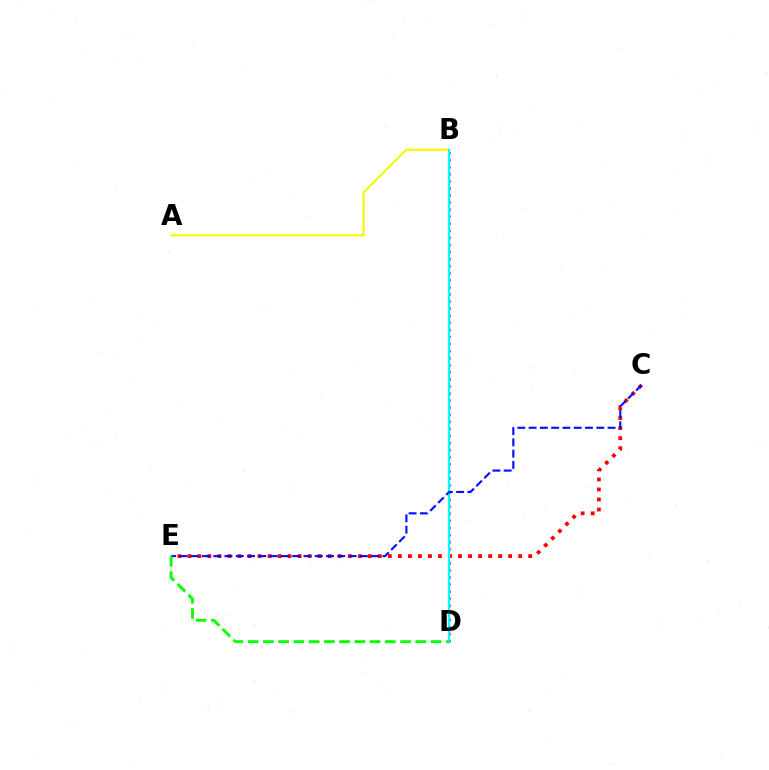{('B', 'D'): [{'color': '#ee00ff', 'line_style': 'dotted', 'thickness': 1.92}, {'color': '#00fff6', 'line_style': 'solid', 'thickness': 1.65}], ('A', 'B'): [{'color': '#fcf500', 'line_style': 'solid', 'thickness': 1.55}], ('C', 'E'): [{'color': '#ff0000', 'line_style': 'dotted', 'thickness': 2.72}, {'color': '#0010ff', 'line_style': 'dashed', 'thickness': 1.53}], ('D', 'E'): [{'color': '#08ff00', 'line_style': 'dashed', 'thickness': 2.07}]}